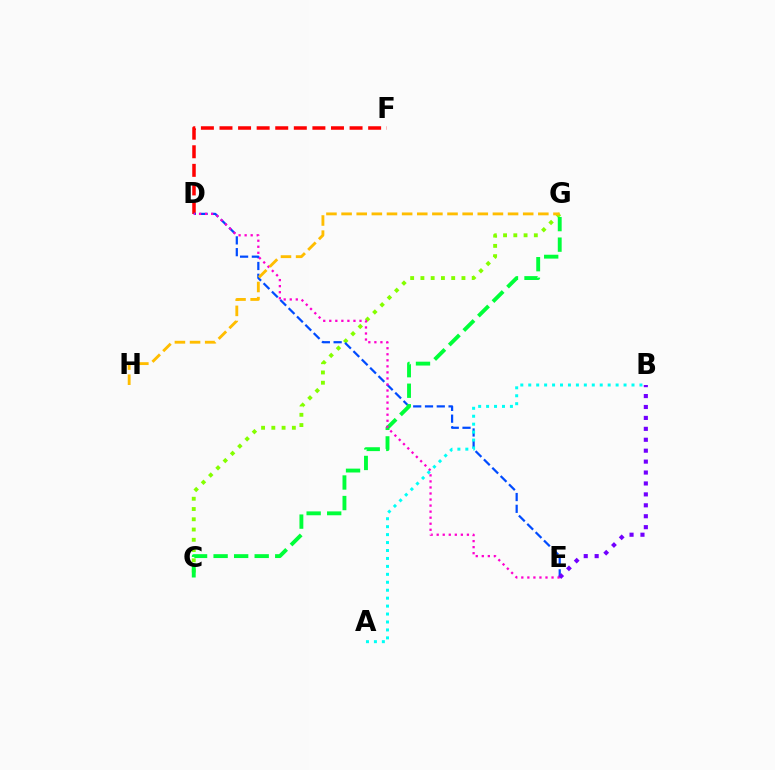{('C', 'G'): [{'color': '#84ff00', 'line_style': 'dotted', 'thickness': 2.79}, {'color': '#00ff39', 'line_style': 'dashed', 'thickness': 2.79}], ('D', 'F'): [{'color': '#ff0000', 'line_style': 'dashed', 'thickness': 2.52}], ('D', 'E'): [{'color': '#004bff', 'line_style': 'dashed', 'thickness': 1.6}, {'color': '#ff00cf', 'line_style': 'dotted', 'thickness': 1.64}], ('G', 'H'): [{'color': '#ffbd00', 'line_style': 'dashed', 'thickness': 2.06}], ('B', 'E'): [{'color': '#7200ff', 'line_style': 'dotted', 'thickness': 2.97}], ('A', 'B'): [{'color': '#00fff6', 'line_style': 'dotted', 'thickness': 2.16}]}